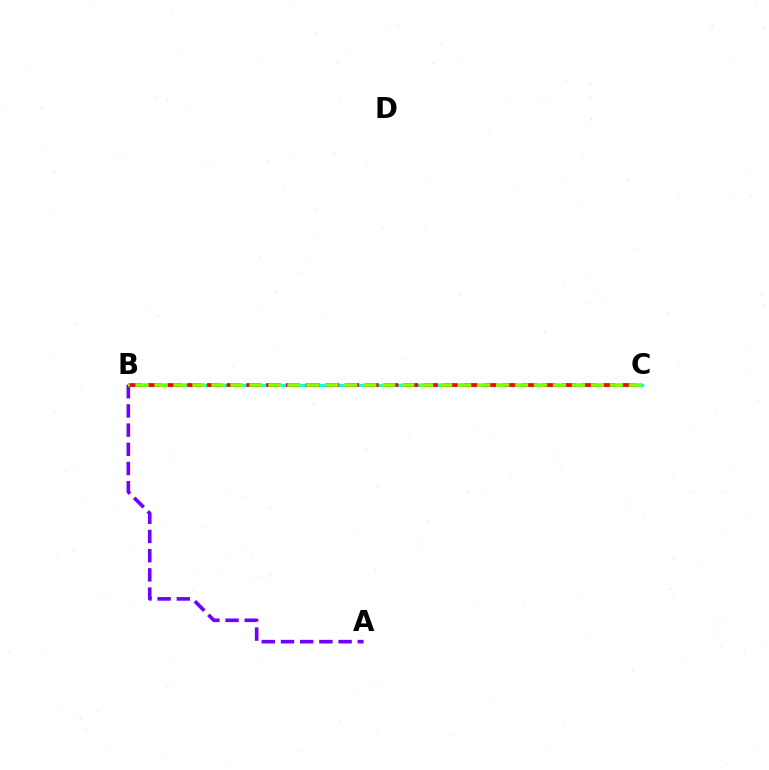{('B', 'C'): [{'color': '#00fff6', 'line_style': 'solid', 'thickness': 2.34}, {'color': '#ff0000', 'line_style': 'dashed', 'thickness': 2.68}, {'color': '#84ff00', 'line_style': 'dashed', 'thickness': 2.58}], ('A', 'B'): [{'color': '#7200ff', 'line_style': 'dashed', 'thickness': 2.61}]}